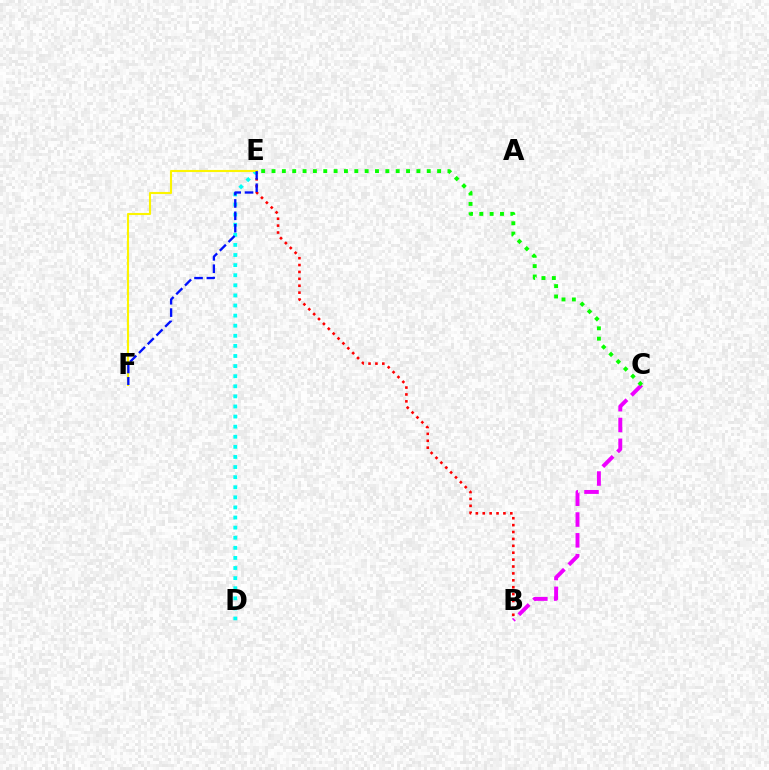{('B', 'C'): [{'color': '#ee00ff', 'line_style': 'dashed', 'thickness': 2.83}], ('B', 'E'): [{'color': '#ff0000', 'line_style': 'dotted', 'thickness': 1.87}], ('C', 'E'): [{'color': '#08ff00', 'line_style': 'dotted', 'thickness': 2.81}], ('D', 'E'): [{'color': '#00fff6', 'line_style': 'dotted', 'thickness': 2.74}], ('E', 'F'): [{'color': '#fcf500', 'line_style': 'solid', 'thickness': 1.52}, {'color': '#0010ff', 'line_style': 'dashed', 'thickness': 1.68}]}